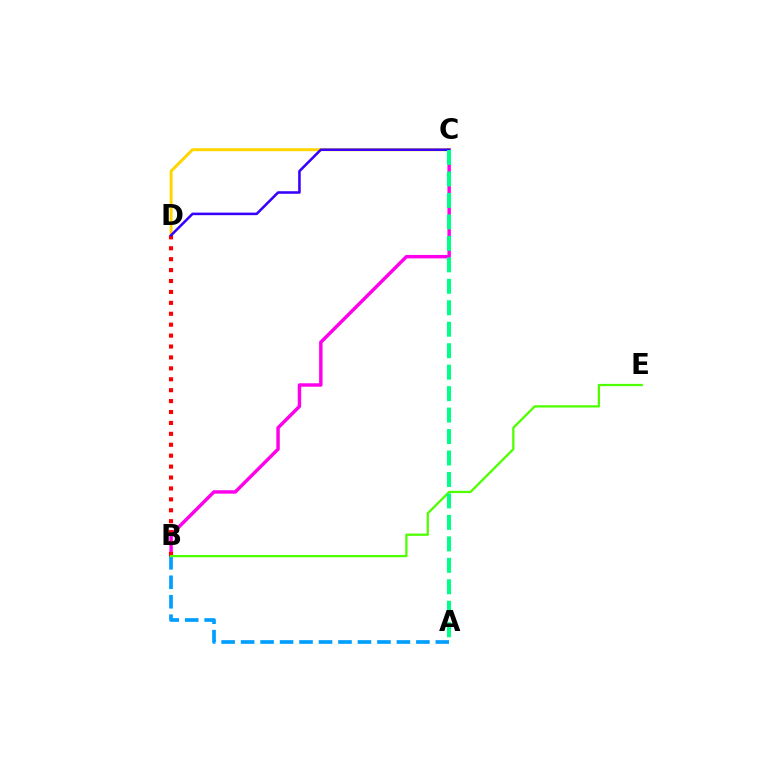{('B', 'C'): [{'color': '#ff00ed', 'line_style': 'solid', 'thickness': 2.47}], ('C', 'D'): [{'color': '#ffd500', 'line_style': 'solid', 'thickness': 2.12}, {'color': '#3700ff', 'line_style': 'solid', 'thickness': 1.84}], ('A', 'B'): [{'color': '#009eff', 'line_style': 'dashed', 'thickness': 2.65}], ('B', 'D'): [{'color': '#ff0000', 'line_style': 'dotted', 'thickness': 2.97}], ('B', 'E'): [{'color': '#4fff00', 'line_style': 'solid', 'thickness': 1.63}], ('A', 'C'): [{'color': '#00ff86', 'line_style': 'dashed', 'thickness': 2.92}]}